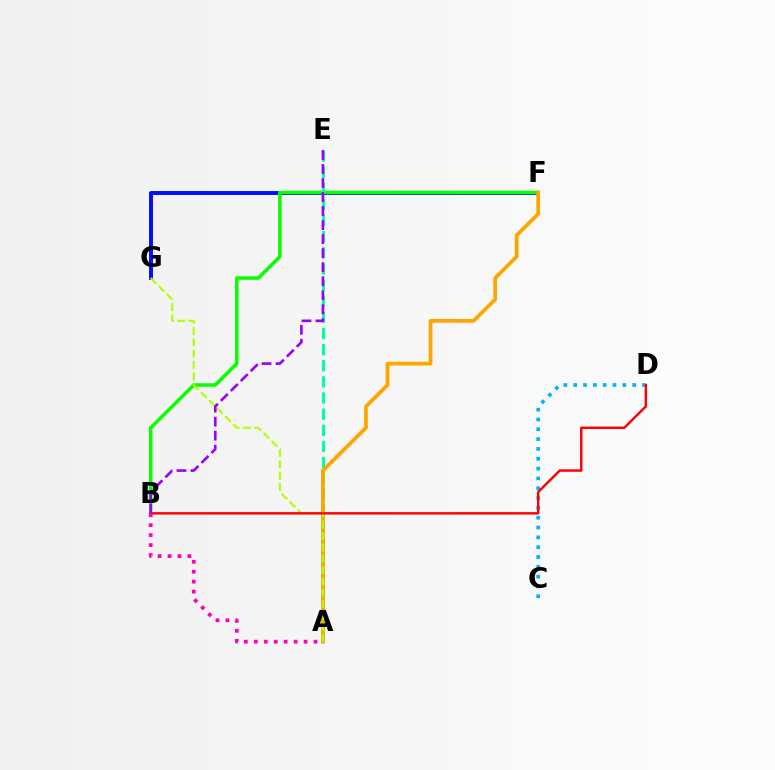{('F', 'G'): [{'color': '#0010ff', 'line_style': 'solid', 'thickness': 2.83}], ('B', 'F'): [{'color': '#08ff00', 'line_style': 'solid', 'thickness': 2.54}], ('C', 'D'): [{'color': '#00b5ff', 'line_style': 'dotted', 'thickness': 2.67}], ('A', 'E'): [{'color': '#00ff9d', 'line_style': 'dashed', 'thickness': 2.19}], ('A', 'F'): [{'color': '#ffa500', 'line_style': 'solid', 'thickness': 2.71}], ('A', 'G'): [{'color': '#b3ff00', 'line_style': 'dashed', 'thickness': 1.54}], ('B', 'D'): [{'color': '#ff0000', 'line_style': 'solid', 'thickness': 1.74}], ('B', 'E'): [{'color': '#9b00ff', 'line_style': 'dashed', 'thickness': 1.91}], ('A', 'B'): [{'color': '#ff00bd', 'line_style': 'dotted', 'thickness': 2.7}]}